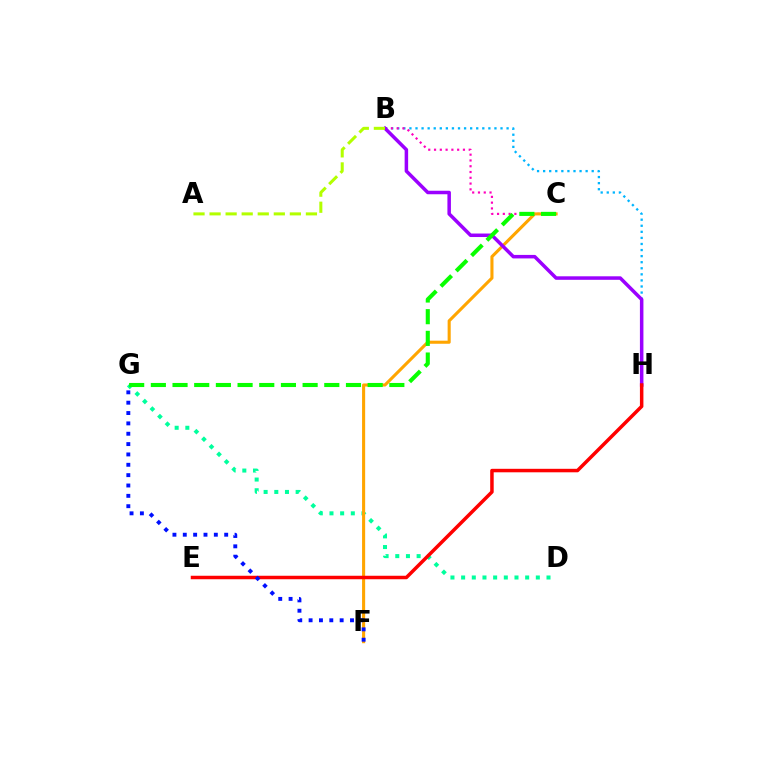{('B', 'H'): [{'color': '#00b5ff', 'line_style': 'dotted', 'thickness': 1.65}, {'color': '#9b00ff', 'line_style': 'solid', 'thickness': 2.53}], ('B', 'C'): [{'color': '#ff00bd', 'line_style': 'dotted', 'thickness': 1.57}], ('D', 'G'): [{'color': '#00ff9d', 'line_style': 'dotted', 'thickness': 2.9}], ('C', 'F'): [{'color': '#ffa500', 'line_style': 'solid', 'thickness': 2.22}], ('A', 'B'): [{'color': '#b3ff00', 'line_style': 'dashed', 'thickness': 2.18}], ('E', 'H'): [{'color': '#ff0000', 'line_style': 'solid', 'thickness': 2.52}], ('C', 'G'): [{'color': '#08ff00', 'line_style': 'dashed', 'thickness': 2.95}], ('F', 'G'): [{'color': '#0010ff', 'line_style': 'dotted', 'thickness': 2.81}]}